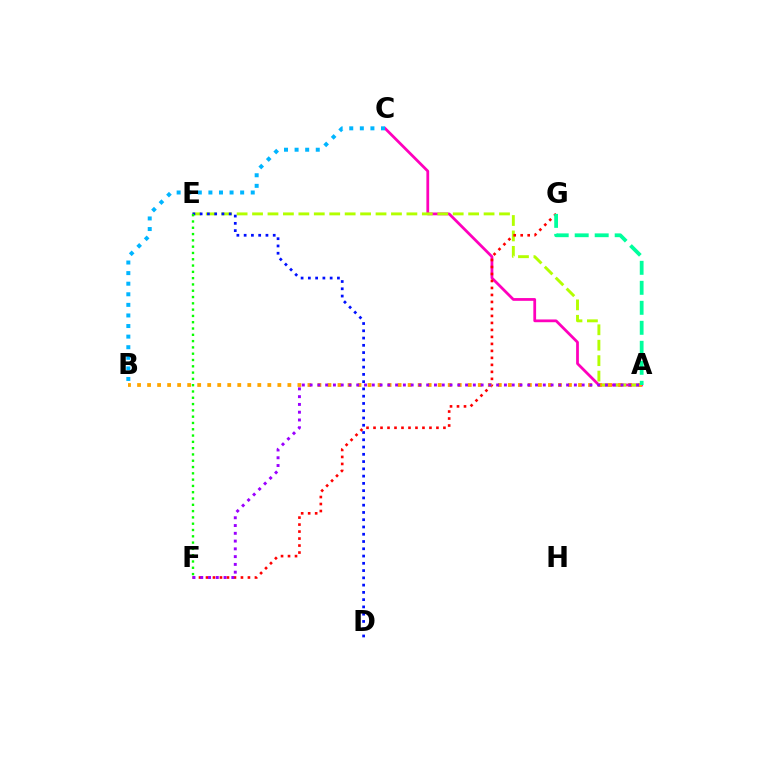{('A', 'C'): [{'color': '#ff00bd', 'line_style': 'solid', 'thickness': 1.99}], ('A', 'E'): [{'color': '#b3ff00', 'line_style': 'dashed', 'thickness': 2.1}], ('F', 'G'): [{'color': '#ff0000', 'line_style': 'dotted', 'thickness': 1.9}], ('D', 'E'): [{'color': '#0010ff', 'line_style': 'dotted', 'thickness': 1.97}], ('A', 'B'): [{'color': '#ffa500', 'line_style': 'dotted', 'thickness': 2.72}], ('B', 'C'): [{'color': '#00b5ff', 'line_style': 'dotted', 'thickness': 2.88}], ('A', 'F'): [{'color': '#9b00ff', 'line_style': 'dotted', 'thickness': 2.11}], ('E', 'F'): [{'color': '#08ff00', 'line_style': 'dotted', 'thickness': 1.71}], ('A', 'G'): [{'color': '#00ff9d', 'line_style': 'dashed', 'thickness': 2.72}]}